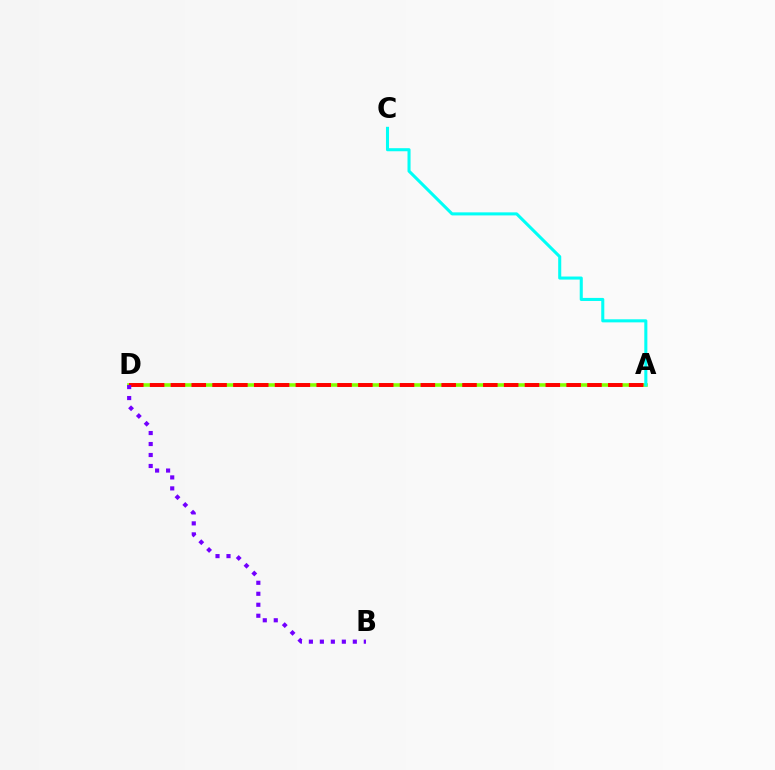{('A', 'D'): [{'color': '#84ff00', 'line_style': 'solid', 'thickness': 2.59}, {'color': '#ff0000', 'line_style': 'dashed', 'thickness': 2.83}], ('A', 'C'): [{'color': '#00fff6', 'line_style': 'solid', 'thickness': 2.2}], ('B', 'D'): [{'color': '#7200ff', 'line_style': 'dotted', 'thickness': 2.98}]}